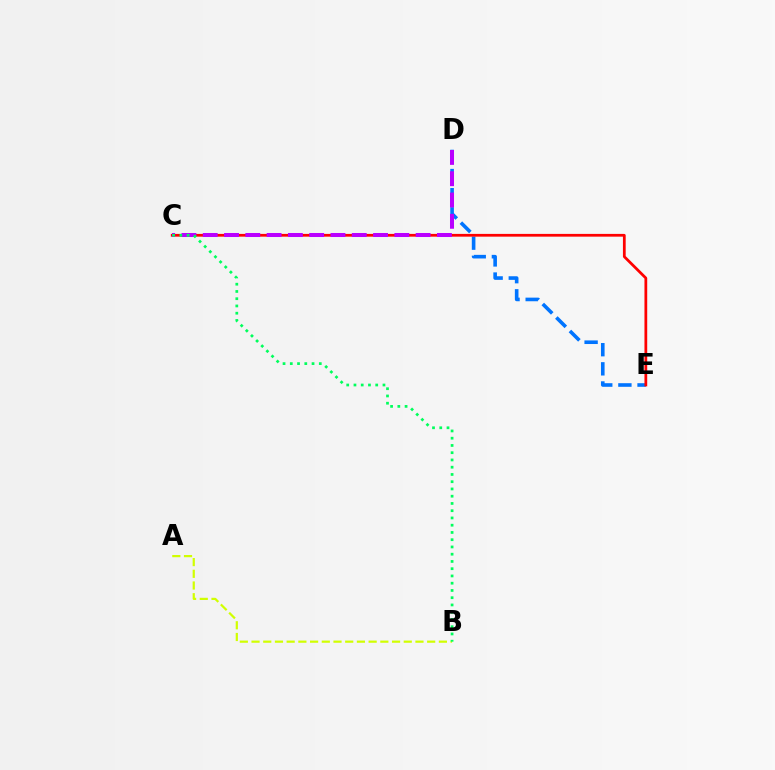{('D', 'E'): [{'color': '#0074ff', 'line_style': 'dashed', 'thickness': 2.6}], ('C', 'E'): [{'color': '#ff0000', 'line_style': 'solid', 'thickness': 1.98}], ('A', 'B'): [{'color': '#d1ff00', 'line_style': 'dashed', 'thickness': 1.59}], ('C', 'D'): [{'color': '#b900ff', 'line_style': 'dashed', 'thickness': 2.89}], ('B', 'C'): [{'color': '#00ff5c', 'line_style': 'dotted', 'thickness': 1.97}]}